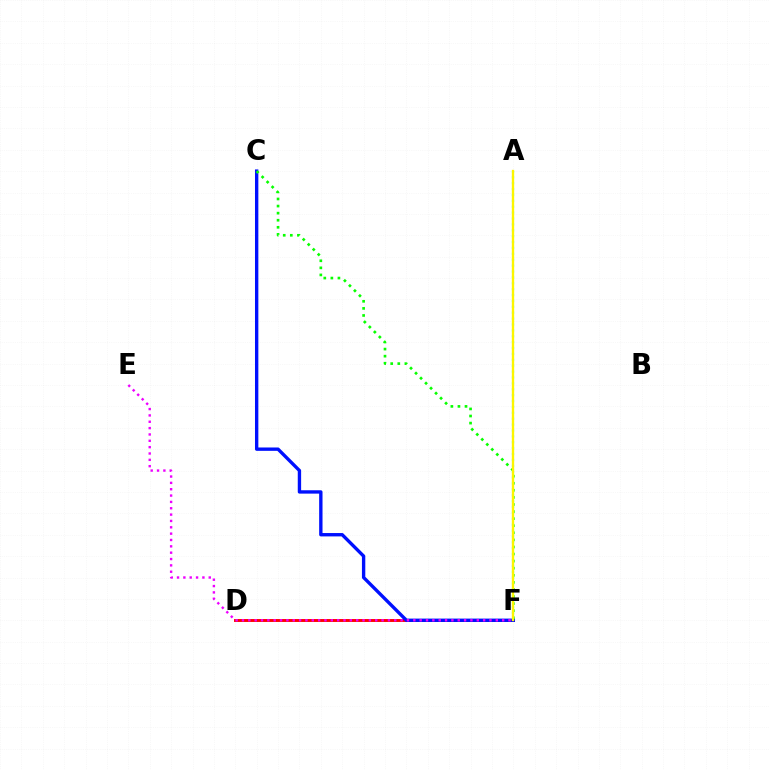{('D', 'F'): [{'color': '#ff0000', 'line_style': 'solid', 'thickness': 2.1}], ('C', 'F'): [{'color': '#0010ff', 'line_style': 'solid', 'thickness': 2.42}, {'color': '#08ff00', 'line_style': 'dotted', 'thickness': 1.92}], ('E', 'F'): [{'color': '#ee00ff', 'line_style': 'dotted', 'thickness': 1.72}], ('A', 'F'): [{'color': '#00fff6', 'line_style': 'dotted', 'thickness': 1.6}, {'color': '#fcf500', 'line_style': 'solid', 'thickness': 1.69}]}